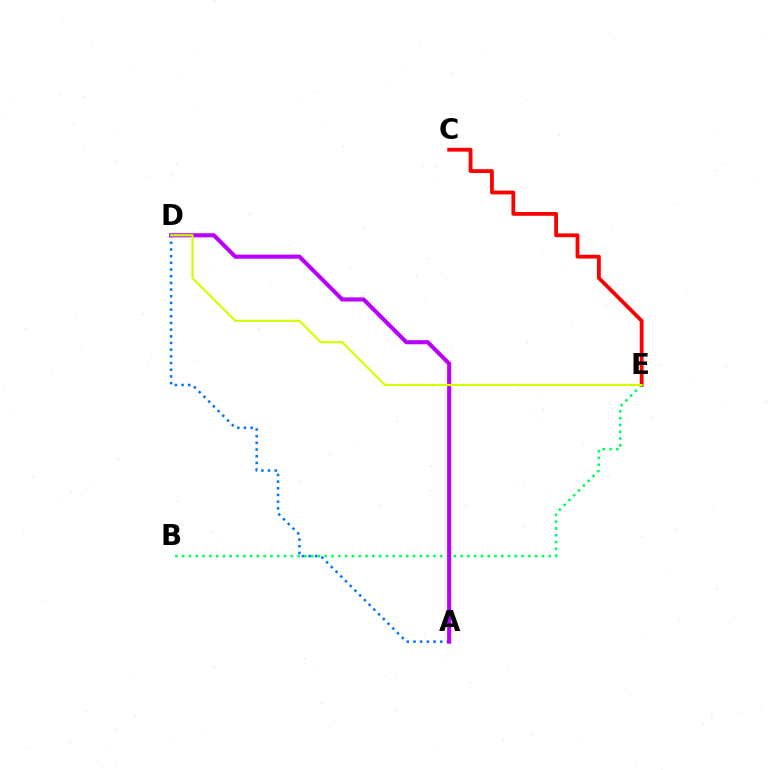{('C', 'E'): [{'color': '#ff0000', 'line_style': 'solid', 'thickness': 2.74}], ('A', 'D'): [{'color': '#0074ff', 'line_style': 'dotted', 'thickness': 1.82}, {'color': '#b900ff', 'line_style': 'solid', 'thickness': 2.95}], ('B', 'E'): [{'color': '#00ff5c', 'line_style': 'dotted', 'thickness': 1.84}], ('D', 'E'): [{'color': '#d1ff00', 'line_style': 'solid', 'thickness': 1.55}]}